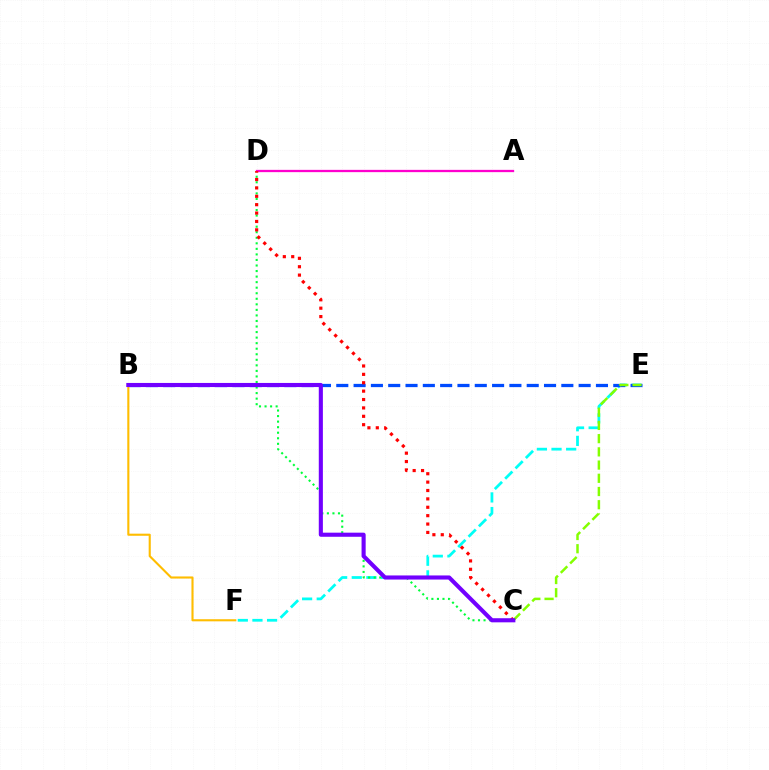{('E', 'F'): [{'color': '#00fff6', 'line_style': 'dashed', 'thickness': 1.99}], ('B', 'E'): [{'color': '#004bff', 'line_style': 'dashed', 'thickness': 2.35}], ('C', 'D'): [{'color': '#00ff39', 'line_style': 'dotted', 'thickness': 1.51}, {'color': '#ff0000', 'line_style': 'dotted', 'thickness': 2.28}], ('A', 'D'): [{'color': '#ff00cf', 'line_style': 'solid', 'thickness': 1.65}], ('C', 'E'): [{'color': '#84ff00', 'line_style': 'dashed', 'thickness': 1.8}], ('B', 'F'): [{'color': '#ffbd00', 'line_style': 'solid', 'thickness': 1.52}], ('B', 'C'): [{'color': '#7200ff', 'line_style': 'solid', 'thickness': 2.95}]}